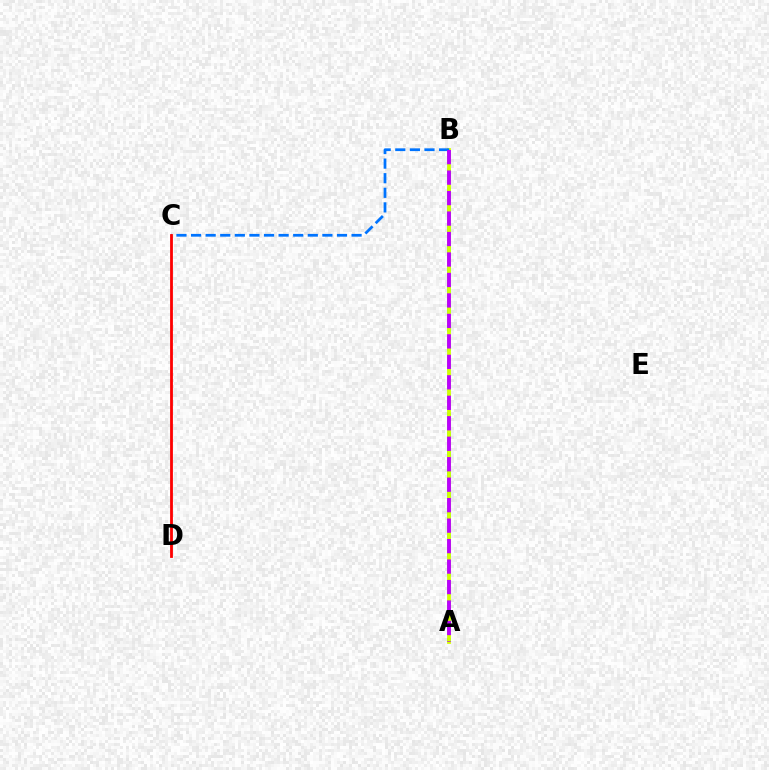{('A', 'B'): [{'color': '#00ff5c', 'line_style': 'dashed', 'thickness': 2.55}, {'color': '#d1ff00', 'line_style': 'solid', 'thickness': 2.73}, {'color': '#b900ff', 'line_style': 'dashed', 'thickness': 2.78}], ('B', 'C'): [{'color': '#0074ff', 'line_style': 'dashed', 'thickness': 1.98}], ('C', 'D'): [{'color': '#ff0000', 'line_style': 'solid', 'thickness': 2.02}]}